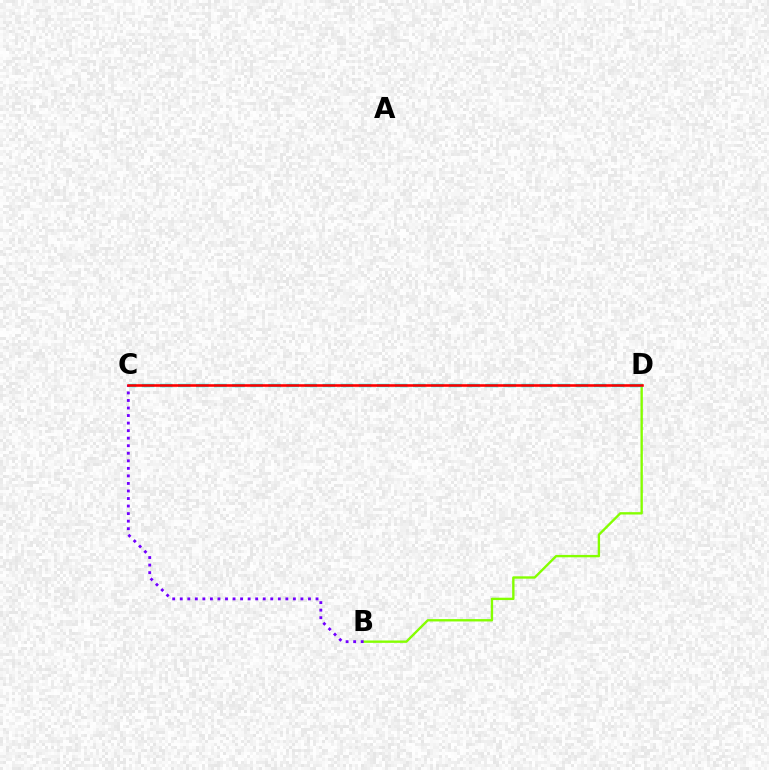{('B', 'D'): [{'color': '#84ff00', 'line_style': 'solid', 'thickness': 1.7}], ('C', 'D'): [{'color': '#00fff6', 'line_style': 'dashed', 'thickness': 2.46}, {'color': '#ff0000', 'line_style': 'solid', 'thickness': 1.87}], ('B', 'C'): [{'color': '#7200ff', 'line_style': 'dotted', 'thickness': 2.05}]}